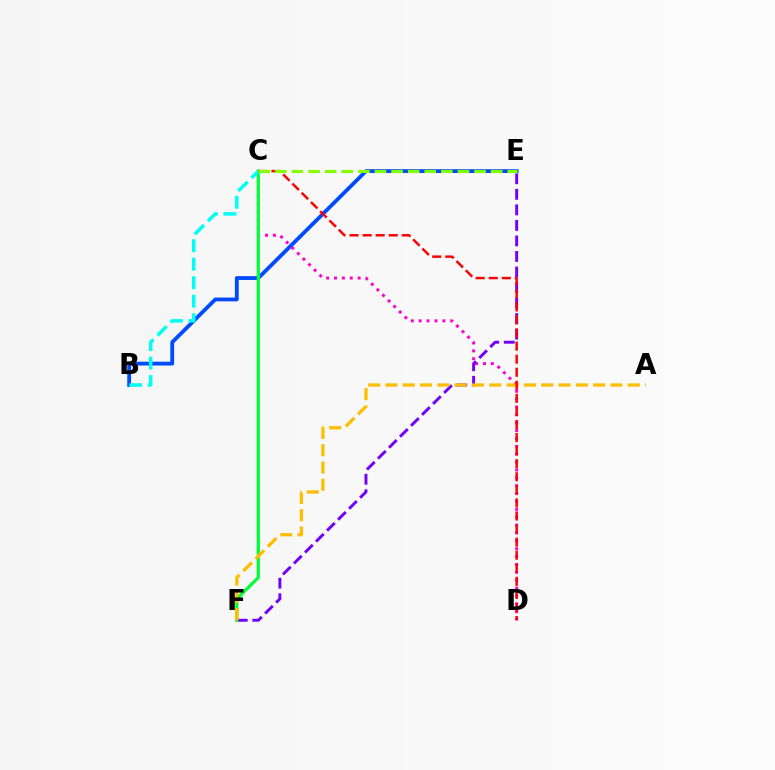{('B', 'E'): [{'color': '#004bff', 'line_style': 'solid', 'thickness': 2.75}], ('C', 'D'): [{'color': '#ff00cf', 'line_style': 'dotted', 'thickness': 2.14}, {'color': '#ff0000', 'line_style': 'dashed', 'thickness': 1.78}], ('E', 'F'): [{'color': '#7200ff', 'line_style': 'dashed', 'thickness': 2.11}], ('C', 'F'): [{'color': '#00ff39', 'line_style': 'solid', 'thickness': 2.33}], ('B', 'C'): [{'color': '#00fff6', 'line_style': 'dashed', 'thickness': 2.51}], ('A', 'F'): [{'color': '#ffbd00', 'line_style': 'dashed', 'thickness': 2.35}], ('C', 'E'): [{'color': '#84ff00', 'line_style': 'dashed', 'thickness': 2.25}]}